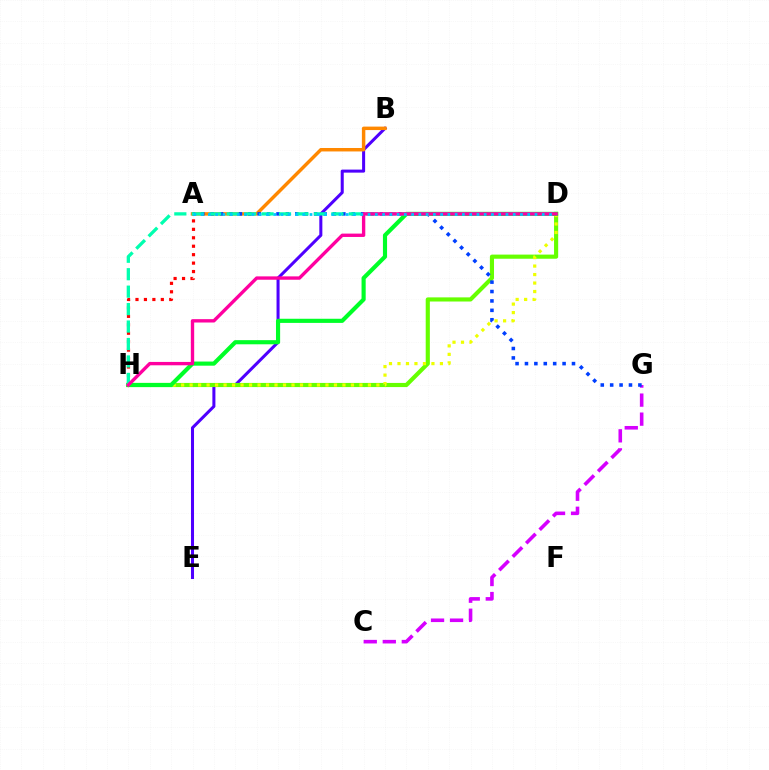{('A', 'H'): [{'color': '#ff0000', 'line_style': 'dotted', 'thickness': 2.29}], ('B', 'E'): [{'color': '#4f00ff', 'line_style': 'solid', 'thickness': 2.19}], ('A', 'B'): [{'color': '#ff8800', 'line_style': 'solid', 'thickness': 2.49}], ('D', 'H'): [{'color': '#66ff00', 'line_style': 'solid', 'thickness': 2.98}, {'color': '#eeff00', 'line_style': 'dotted', 'thickness': 2.31}, {'color': '#00ff27', 'line_style': 'solid', 'thickness': 2.98}, {'color': '#00ffaf', 'line_style': 'dashed', 'thickness': 2.37}, {'color': '#ff00a0', 'line_style': 'solid', 'thickness': 2.42}], ('C', 'G'): [{'color': '#d600ff', 'line_style': 'dashed', 'thickness': 2.59}], ('A', 'G'): [{'color': '#003fff', 'line_style': 'dotted', 'thickness': 2.56}], ('A', 'D'): [{'color': '#00c7ff', 'line_style': 'dotted', 'thickness': 1.97}]}